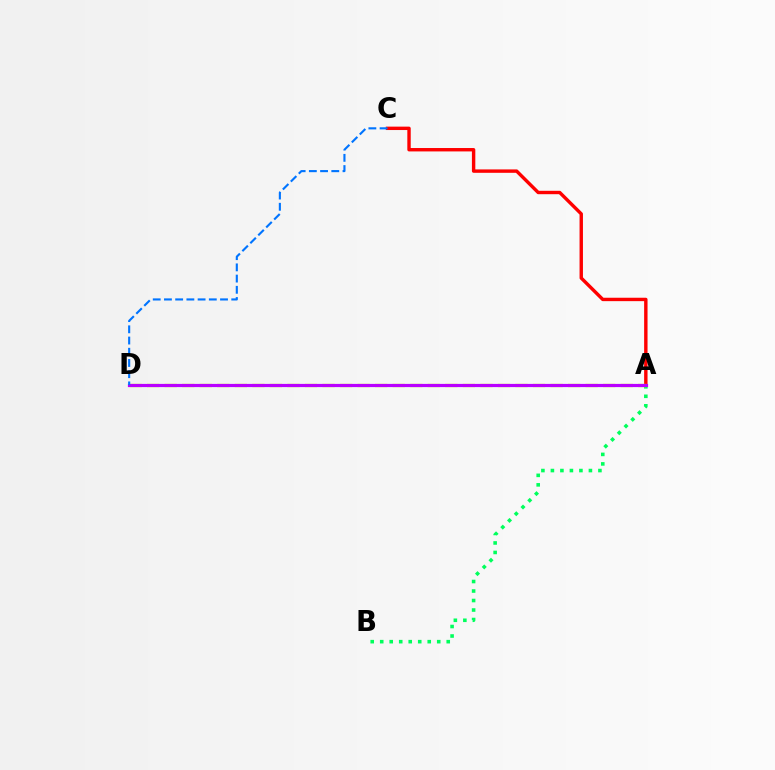{('A', 'C'): [{'color': '#ff0000', 'line_style': 'solid', 'thickness': 2.45}], ('A', 'B'): [{'color': '#00ff5c', 'line_style': 'dotted', 'thickness': 2.58}], ('A', 'D'): [{'color': '#d1ff00', 'line_style': 'dashed', 'thickness': 2.38}, {'color': '#b900ff', 'line_style': 'solid', 'thickness': 2.3}], ('C', 'D'): [{'color': '#0074ff', 'line_style': 'dashed', 'thickness': 1.52}]}